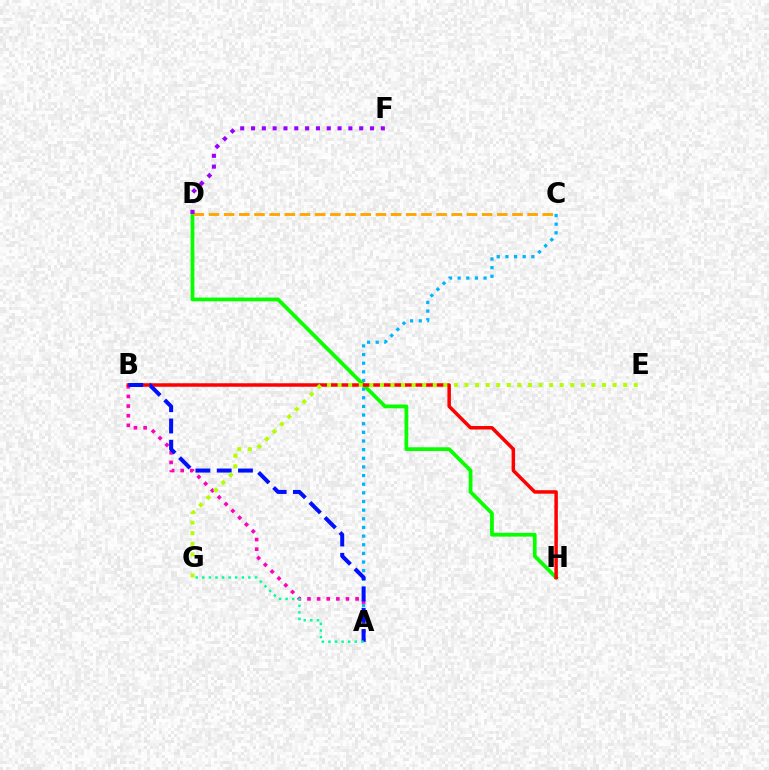{('A', 'C'): [{'color': '#00b5ff', 'line_style': 'dotted', 'thickness': 2.35}], ('A', 'B'): [{'color': '#ff00bd', 'line_style': 'dotted', 'thickness': 2.61}, {'color': '#0010ff', 'line_style': 'dashed', 'thickness': 2.89}], ('D', 'H'): [{'color': '#08ff00', 'line_style': 'solid', 'thickness': 2.71}], ('B', 'H'): [{'color': '#ff0000', 'line_style': 'solid', 'thickness': 2.52}], ('A', 'G'): [{'color': '#00ff9d', 'line_style': 'dotted', 'thickness': 1.79}], ('C', 'D'): [{'color': '#ffa500', 'line_style': 'dashed', 'thickness': 2.06}], ('E', 'G'): [{'color': '#b3ff00', 'line_style': 'dotted', 'thickness': 2.87}], ('D', 'F'): [{'color': '#9b00ff', 'line_style': 'dotted', 'thickness': 2.94}]}